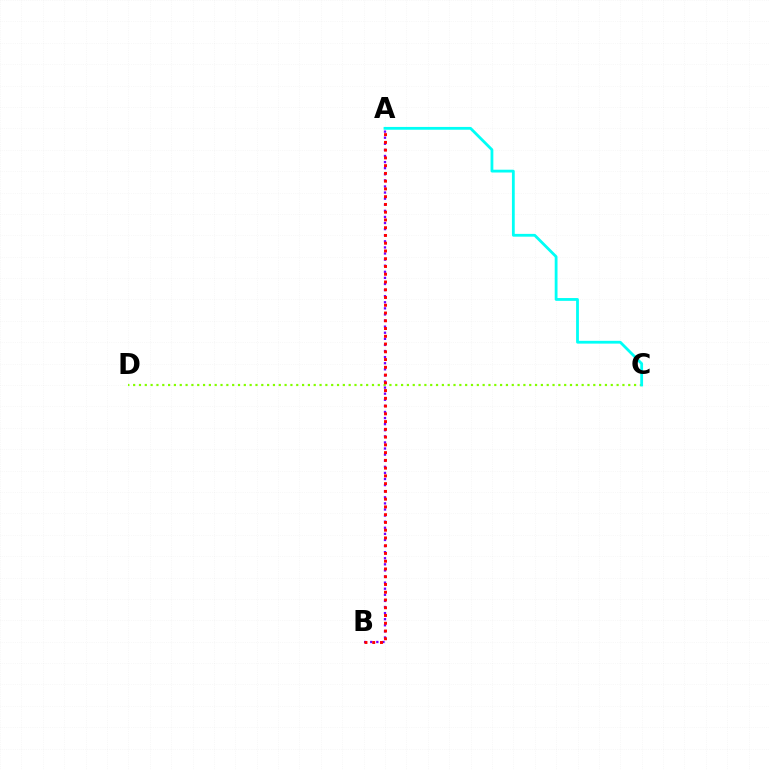{('C', 'D'): [{'color': '#84ff00', 'line_style': 'dotted', 'thickness': 1.58}], ('A', 'C'): [{'color': '#00fff6', 'line_style': 'solid', 'thickness': 2.01}], ('A', 'B'): [{'color': '#7200ff', 'line_style': 'dotted', 'thickness': 1.66}, {'color': '#ff0000', 'line_style': 'dotted', 'thickness': 2.11}]}